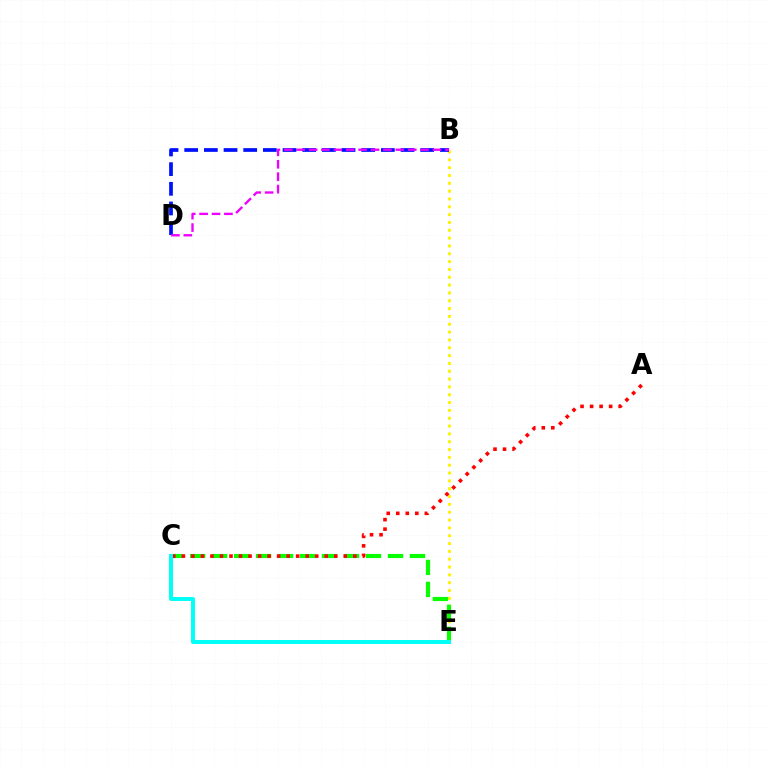{('B', 'E'): [{'color': '#fcf500', 'line_style': 'dotted', 'thickness': 2.13}], ('C', 'E'): [{'color': '#08ff00', 'line_style': 'dashed', 'thickness': 2.99}, {'color': '#00fff6', 'line_style': 'solid', 'thickness': 2.86}], ('B', 'D'): [{'color': '#0010ff', 'line_style': 'dashed', 'thickness': 2.67}, {'color': '#ee00ff', 'line_style': 'dashed', 'thickness': 1.68}], ('A', 'C'): [{'color': '#ff0000', 'line_style': 'dotted', 'thickness': 2.59}]}